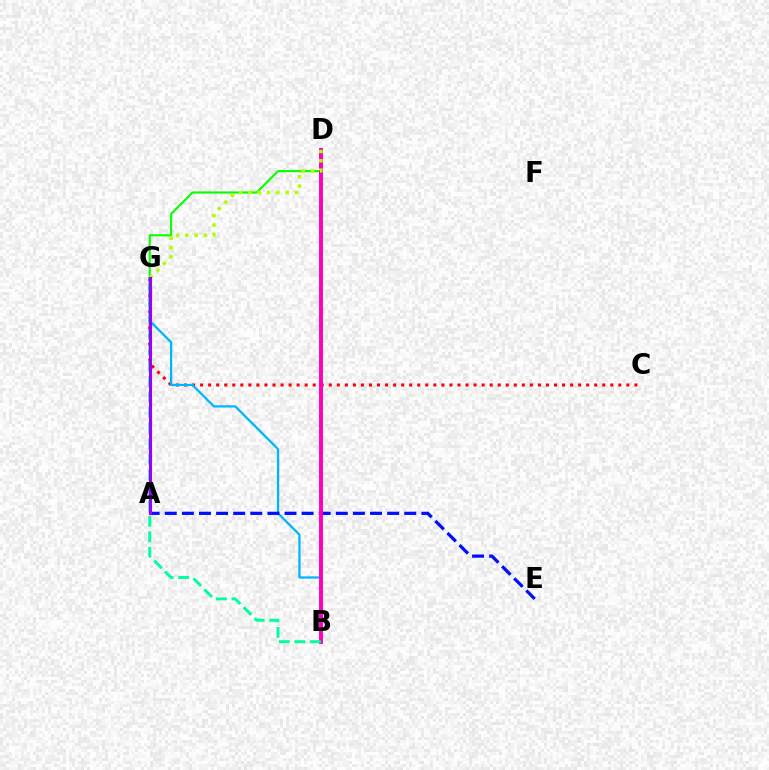{('D', 'G'): [{'color': '#08ff00', 'line_style': 'solid', 'thickness': 1.52}, {'color': '#b3ff00', 'line_style': 'dotted', 'thickness': 2.54}], ('C', 'G'): [{'color': '#ff0000', 'line_style': 'dotted', 'thickness': 2.19}], ('B', 'G'): [{'color': '#00b5ff', 'line_style': 'solid', 'thickness': 1.63}, {'color': '#00ff9d', 'line_style': 'dashed', 'thickness': 2.11}], ('A', 'G'): [{'color': '#ffa500', 'line_style': 'dotted', 'thickness': 2.14}, {'color': '#9b00ff', 'line_style': 'solid', 'thickness': 2.23}], ('A', 'E'): [{'color': '#0010ff', 'line_style': 'dashed', 'thickness': 2.32}], ('B', 'D'): [{'color': '#ff00bd', 'line_style': 'solid', 'thickness': 2.83}]}